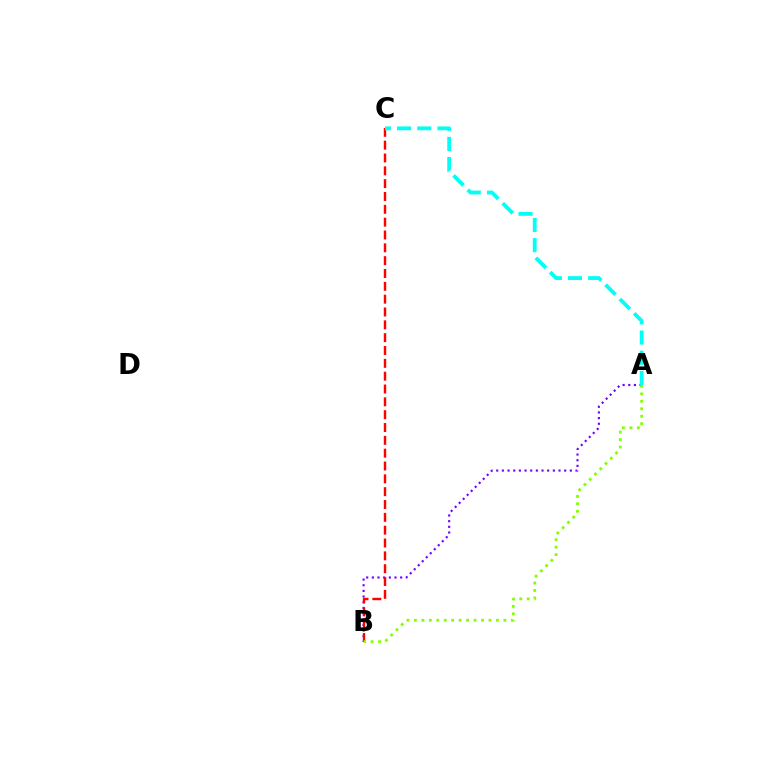{('A', 'B'): [{'color': '#7200ff', 'line_style': 'dotted', 'thickness': 1.54}, {'color': '#84ff00', 'line_style': 'dotted', 'thickness': 2.03}], ('B', 'C'): [{'color': '#ff0000', 'line_style': 'dashed', 'thickness': 1.74}], ('A', 'C'): [{'color': '#00fff6', 'line_style': 'dashed', 'thickness': 2.75}]}